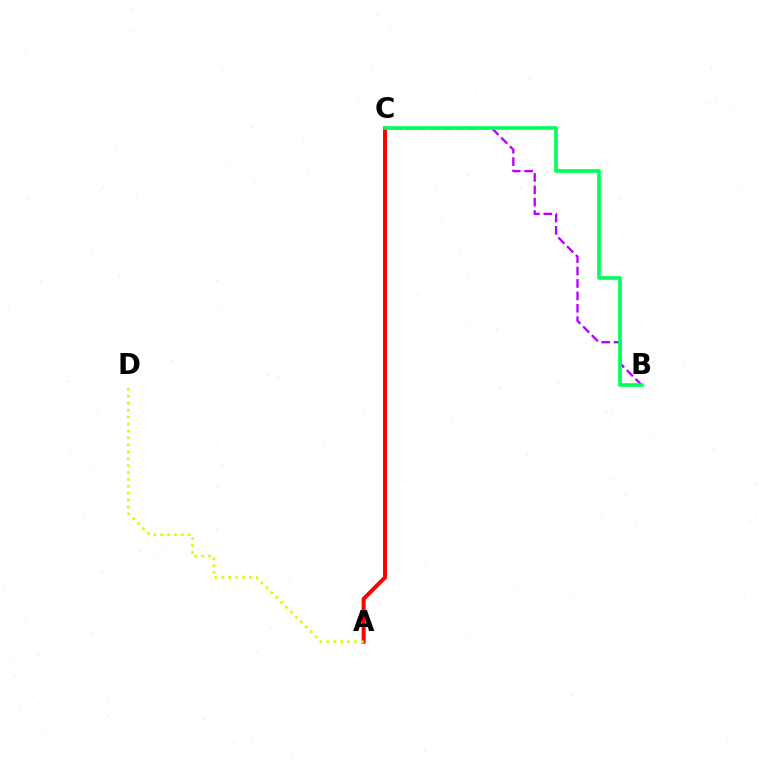{('B', 'C'): [{'color': '#b900ff', 'line_style': 'dashed', 'thickness': 1.68}, {'color': '#00ff5c', 'line_style': 'solid', 'thickness': 2.64}], ('A', 'C'): [{'color': '#0074ff', 'line_style': 'solid', 'thickness': 2.19}, {'color': '#ff0000', 'line_style': 'solid', 'thickness': 2.82}], ('A', 'D'): [{'color': '#d1ff00', 'line_style': 'dotted', 'thickness': 1.88}]}